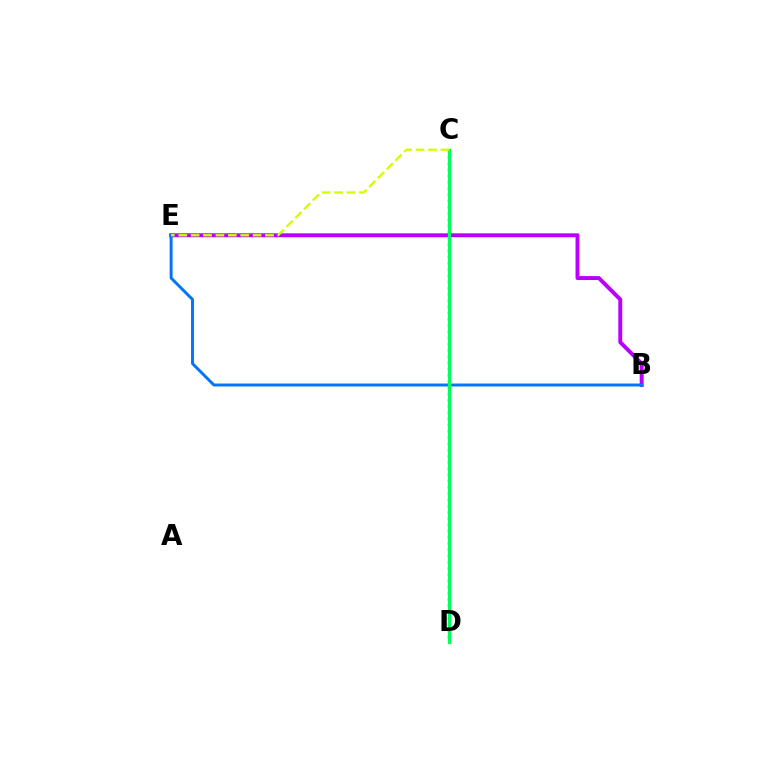{('B', 'E'): [{'color': '#b900ff', 'line_style': 'solid', 'thickness': 2.83}, {'color': '#0074ff', 'line_style': 'solid', 'thickness': 2.12}], ('C', 'D'): [{'color': '#ff0000', 'line_style': 'dotted', 'thickness': 1.69}, {'color': '#00ff5c', 'line_style': 'solid', 'thickness': 2.33}], ('C', 'E'): [{'color': '#d1ff00', 'line_style': 'dashed', 'thickness': 1.68}]}